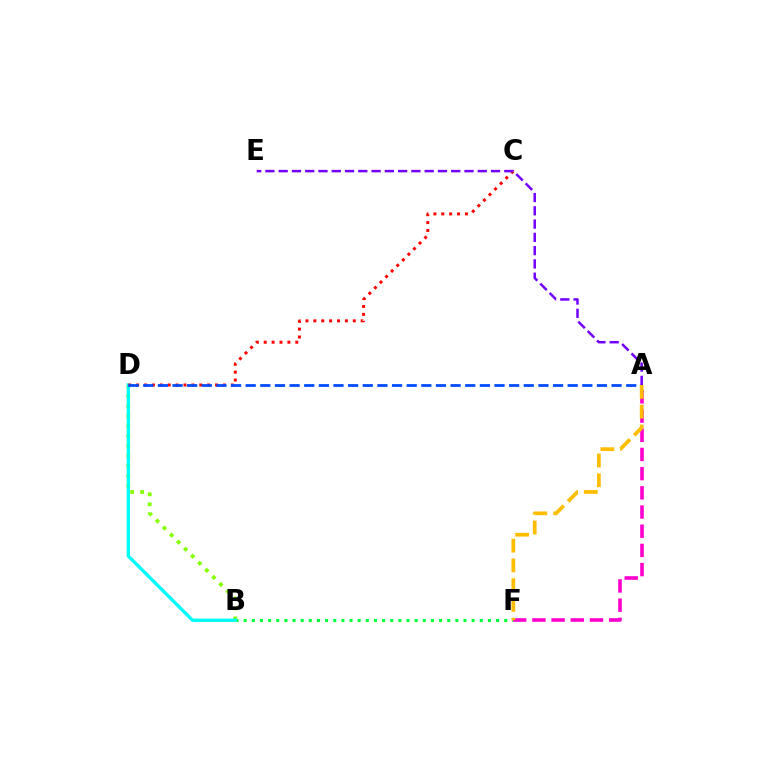{('B', 'F'): [{'color': '#00ff39', 'line_style': 'dotted', 'thickness': 2.21}], ('B', 'D'): [{'color': '#84ff00', 'line_style': 'dotted', 'thickness': 2.71}, {'color': '#00fff6', 'line_style': 'solid', 'thickness': 2.4}], ('C', 'D'): [{'color': '#ff0000', 'line_style': 'dotted', 'thickness': 2.14}], ('A', 'D'): [{'color': '#004bff', 'line_style': 'dashed', 'thickness': 1.99}], ('A', 'F'): [{'color': '#ff00cf', 'line_style': 'dashed', 'thickness': 2.61}, {'color': '#ffbd00', 'line_style': 'dashed', 'thickness': 2.69}], ('A', 'E'): [{'color': '#7200ff', 'line_style': 'dashed', 'thickness': 1.8}]}